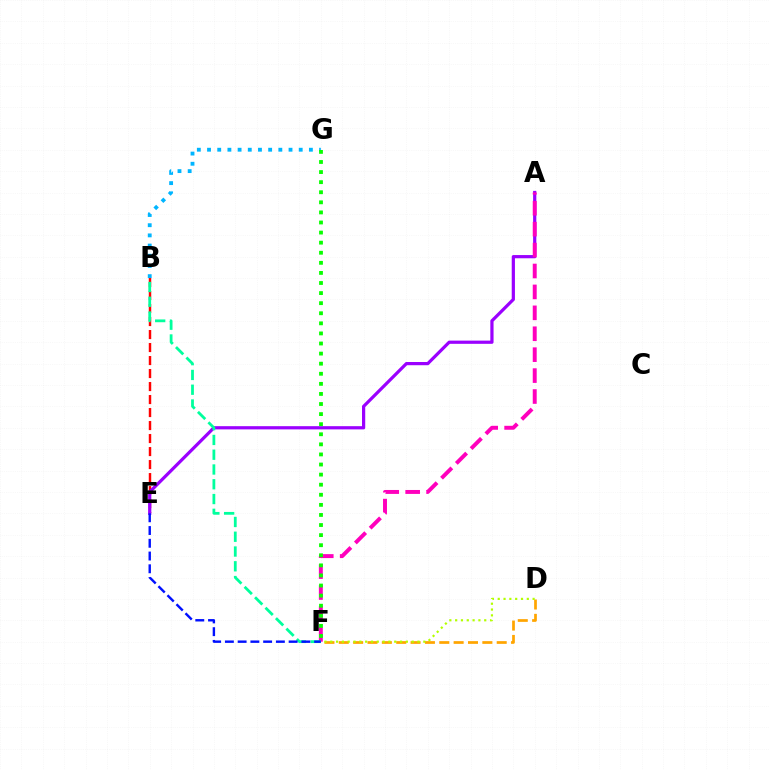{('B', 'E'): [{'color': '#ff0000', 'line_style': 'dashed', 'thickness': 1.77}], ('A', 'E'): [{'color': '#9b00ff', 'line_style': 'solid', 'thickness': 2.31}], ('A', 'F'): [{'color': '#ff00bd', 'line_style': 'dashed', 'thickness': 2.84}], ('B', 'G'): [{'color': '#00b5ff', 'line_style': 'dotted', 'thickness': 2.77}], ('F', 'G'): [{'color': '#08ff00', 'line_style': 'dotted', 'thickness': 2.74}], ('B', 'F'): [{'color': '#00ff9d', 'line_style': 'dashed', 'thickness': 2.01}], ('E', 'F'): [{'color': '#0010ff', 'line_style': 'dashed', 'thickness': 1.73}], ('D', 'F'): [{'color': '#ffa500', 'line_style': 'dashed', 'thickness': 1.95}, {'color': '#b3ff00', 'line_style': 'dotted', 'thickness': 1.58}]}